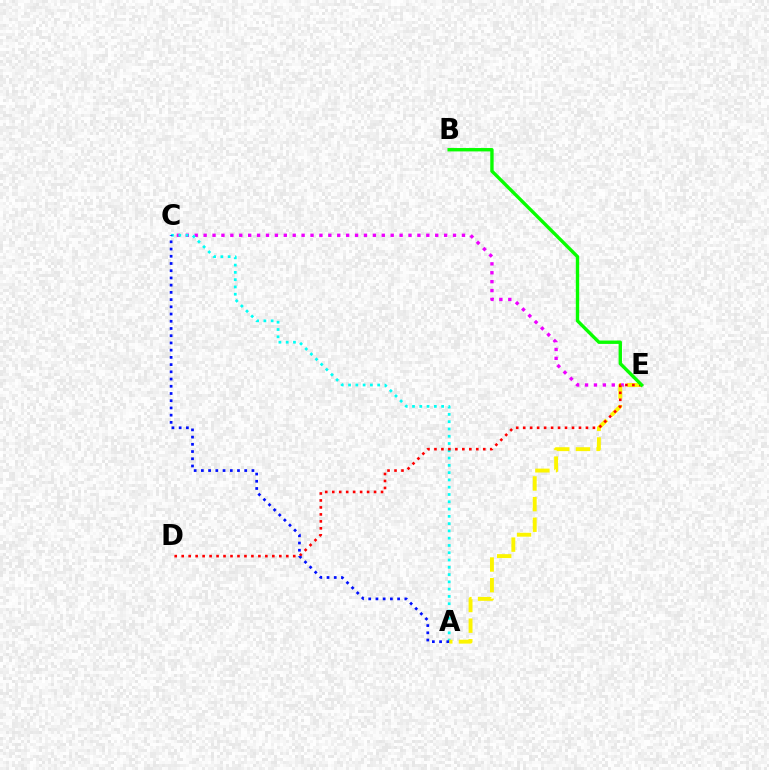{('C', 'E'): [{'color': '#ee00ff', 'line_style': 'dotted', 'thickness': 2.42}], ('A', 'C'): [{'color': '#00fff6', 'line_style': 'dotted', 'thickness': 1.98}, {'color': '#0010ff', 'line_style': 'dotted', 'thickness': 1.96}], ('A', 'E'): [{'color': '#fcf500', 'line_style': 'dashed', 'thickness': 2.8}], ('D', 'E'): [{'color': '#ff0000', 'line_style': 'dotted', 'thickness': 1.89}], ('B', 'E'): [{'color': '#08ff00', 'line_style': 'solid', 'thickness': 2.43}]}